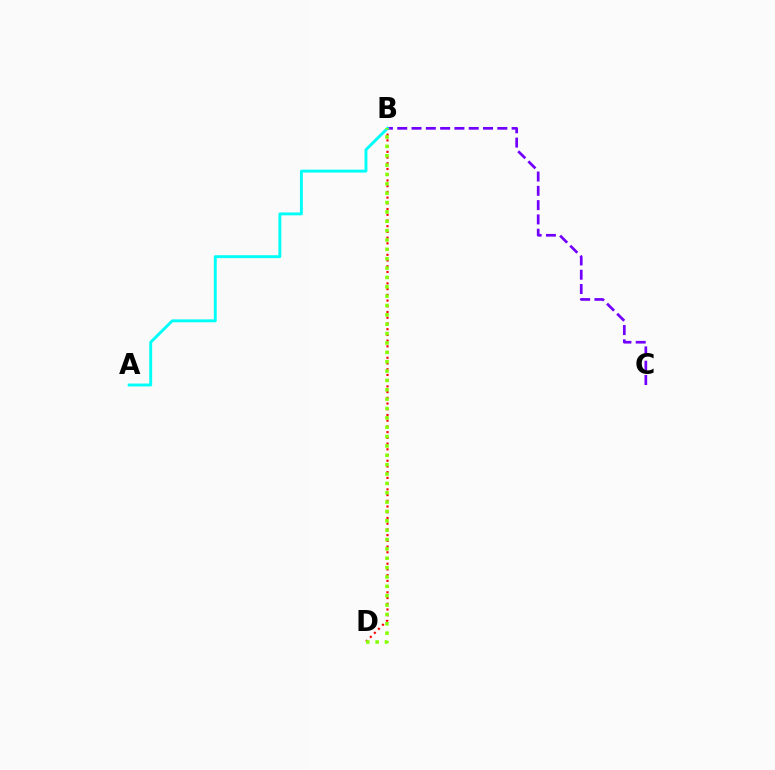{('B', 'D'): [{'color': '#ff0000', 'line_style': 'dotted', 'thickness': 1.55}, {'color': '#84ff00', 'line_style': 'dotted', 'thickness': 2.54}], ('B', 'C'): [{'color': '#7200ff', 'line_style': 'dashed', 'thickness': 1.94}], ('A', 'B'): [{'color': '#00fff6', 'line_style': 'solid', 'thickness': 2.09}]}